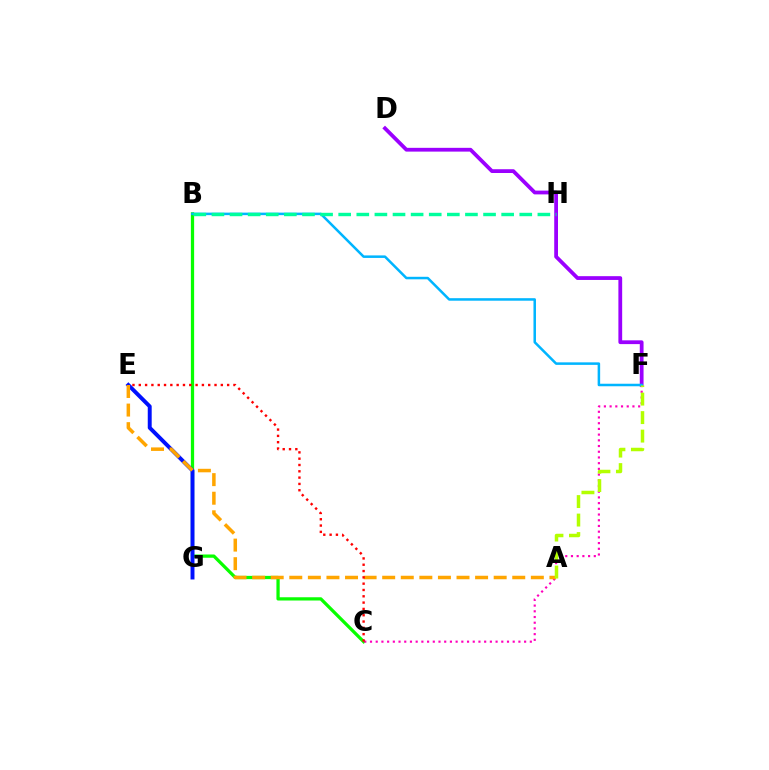{('D', 'F'): [{'color': '#9b00ff', 'line_style': 'solid', 'thickness': 2.72}], ('B', 'C'): [{'color': '#08ff00', 'line_style': 'solid', 'thickness': 2.34}], ('C', 'F'): [{'color': '#ff00bd', 'line_style': 'dotted', 'thickness': 1.55}], ('E', 'G'): [{'color': '#0010ff', 'line_style': 'solid', 'thickness': 2.83}], ('B', 'F'): [{'color': '#00b5ff', 'line_style': 'solid', 'thickness': 1.81}], ('A', 'E'): [{'color': '#ffa500', 'line_style': 'dashed', 'thickness': 2.52}], ('A', 'F'): [{'color': '#b3ff00', 'line_style': 'dashed', 'thickness': 2.51}], ('B', 'H'): [{'color': '#00ff9d', 'line_style': 'dashed', 'thickness': 2.46}], ('C', 'E'): [{'color': '#ff0000', 'line_style': 'dotted', 'thickness': 1.71}]}